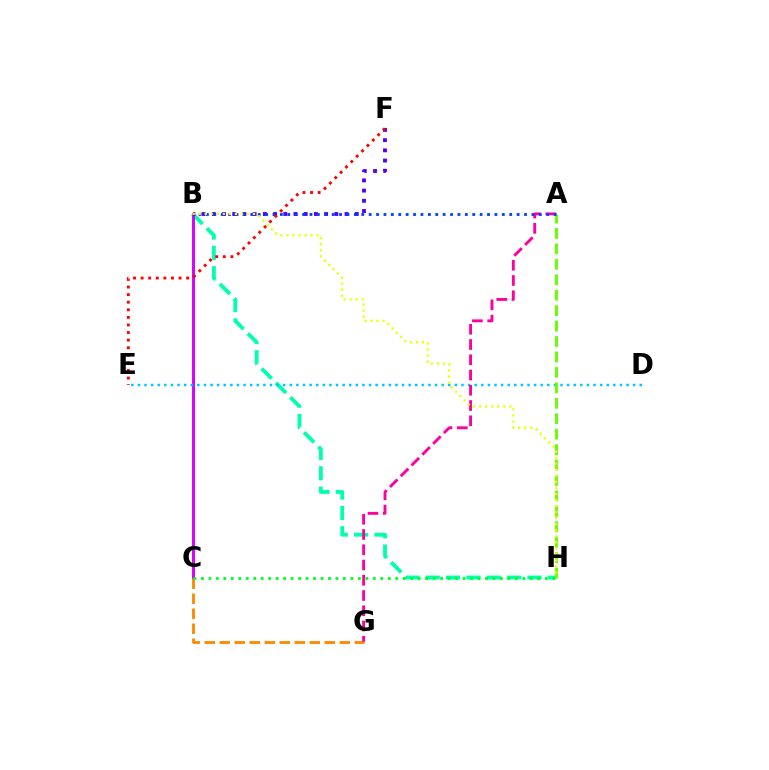{('B', 'H'): [{'color': '#00ffaf', 'line_style': 'dashed', 'thickness': 2.77}, {'color': '#eeff00', 'line_style': 'dotted', 'thickness': 1.64}], ('B', 'C'): [{'color': '#d600ff', 'line_style': 'solid', 'thickness': 2.11}], ('D', 'E'): [{'color': '#00c7ff', 'line_style': 'dotted', 'thickness': 1.79}], ('B', 'F'): [{'color': '#4f00ff', 'line_style': 'dotted', 'thickness': 2.77}], ('C', 'G'): [{'color': '#ff8800', 'line_style': 'dashed', 'thickness': 2.04}], ('A', 'G'): [{'color': '#ff00a0', 'line_style': 'dashed', 'thickness': 2.07}], ('C', 'H'): [{'color': '#00ff27', 'line_style': 'dotted', 'thickness': 2.03}], ('A', 'H'): [{'color': '#66ff00', 'line_style': 'dashed', 'thickness': 2.1}], ('A', 'B'): [{'color': '#003fff', 'line_style': 'dotted', 'thickness': 2.01}], ('E', 'F'): [{'color': '#ff0000', 'line_style': 'dotted', 'thickness': 2.06}]}